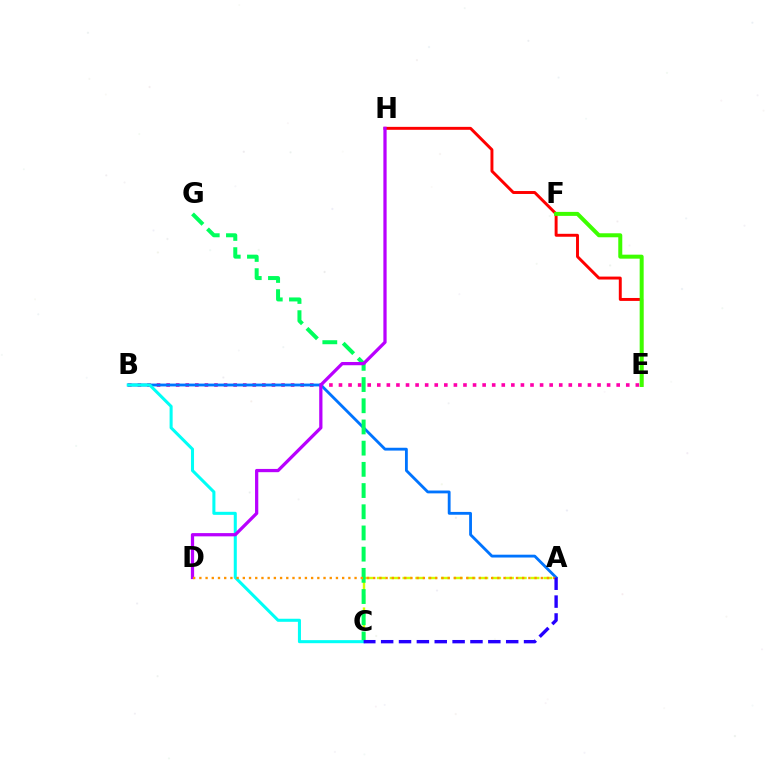{('A', 'C'): [{'color': '#d1ff00', 'line_style': 'dashed', 'thickness': 1.74}, {'color': '#2500ff', 'line_style': 'dashed', 'thickness': 2.43}], ('E', 'H'): [{'color': '#ff0000', 'line_style': 'solid', 'thickness': 2.12}], ('B', 'E'): [{'color': '#ff00ac', 'line_style': 'dotted', 'thickness': 2.6}], ('A', 'B'): [{'color': '#0074ff', 'line_style': 'solid', 'thickness': 2.04}], ('C', 'G'): [{'color': '#00ff5c', 'line_style': 'dashed', 'thickness': 2.88}], ('B', 'C'): [{'color': '#00fff6', 'line_style': 'solid', 'thickness': 2.19}], ('E', 'F'): [{'color': '#3dff00', 'line_style': 'solid', 'thickness': 2.88}], ('D', 'H'): [{'color': '#b900ff', 'line_style': 'solid', 'thickness': 2.34}], ('A', 'D'): [{'color': '#ff9400', 'line_style': 'dotted', 'thickness': 1.69}]}